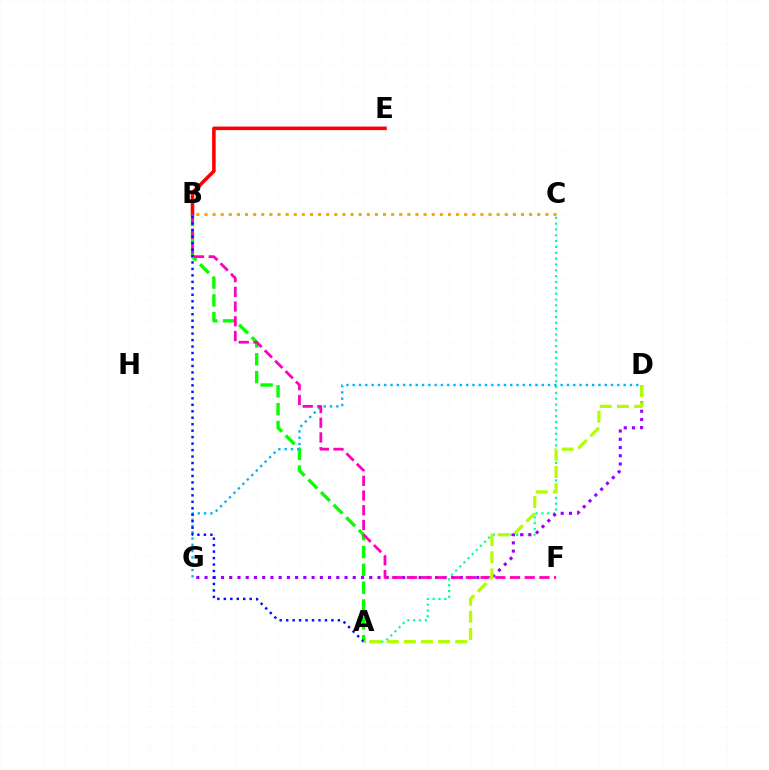{('A', 'C'): [{'color': '#00ff9d', 'line_style': 'dotted', 'thickness': 1.59}], ('A', 'B'): [{'color': '#08ff00', 'line_style': 'dashed', 'thickness': 2.42}, {'color': '#0010ff', 'line_style': 'dotted', 'thickness': 1.76}], ('D', 'G'): [{'color': '#9b00ff', 'line_style': 'dotted', 'thickness': 2.24}, {'color': '#00b5ff', 'line_style': 'dotted', 'thickness': 1.71}], ('B', 'E'): [{'color': '#ff0000', 'line_style': 'solid', 'thickness': 2.56}], ('B', 'C'): [{'color': '#ffa500', 'line_style': 'dotted', 'thickness': 2.21}], ('B', 'F'): [{'color': '#ff00bd', 'line_style': 'dashed', 'thickness': 2.0}], ('A', 'D'): [{'color': '#b3ff00', 'line_style': 'dashed', 'thickness': 2.32}]}